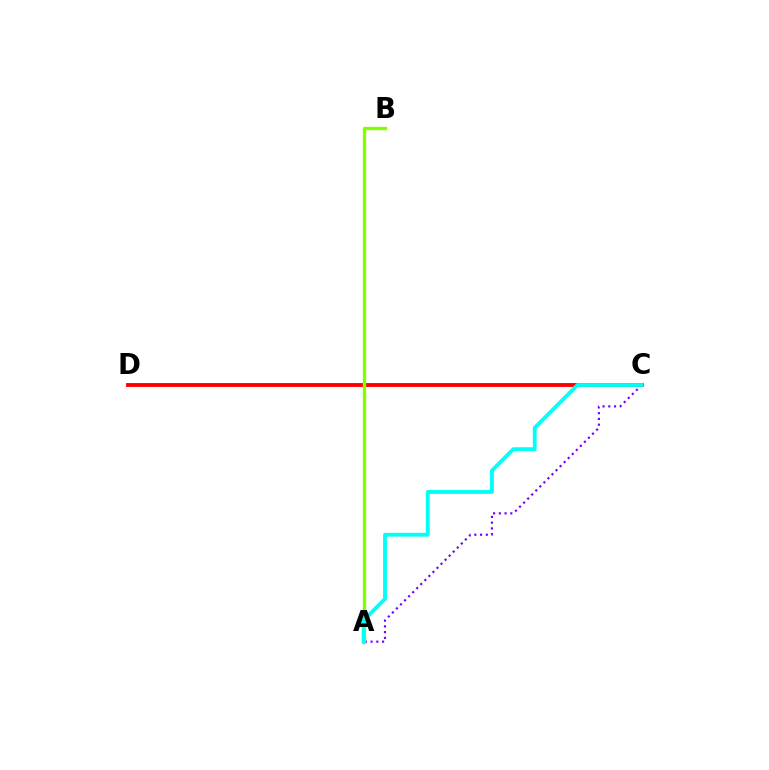{('A', 'C'): [{'color': '#7200ff', 'line_style': 'dotted', 'thickness': 1.56}, {'color': '#00fff6', 'line_style': 'solid', 'thickness': 2.77}], ('C', 'D'): [{'color': '#ff0000', 'line_style': 'solid', 'thickness': 2.8}], ('A', 'B'): [{'color': '#84ff00', 'line_style': 'solid', 'thickness': 2.42}]}